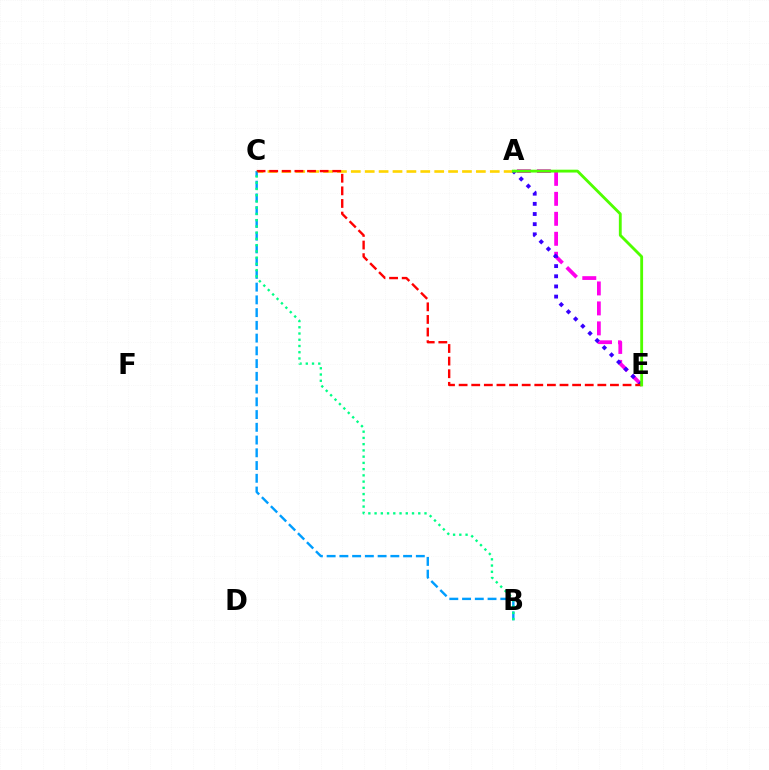{('A', 'E'): [{'color': '#ff00ed', 'line_style': 'dashed', 'thickness': 2.71}, {'color': '#3700ff', 'line_style': 'dotted', 'thickness': 2.76}, {'color': '#4fff00', 'line_style': 'solid', 'thickness': 2.05}], ('A', 'C'): [{'color': '#ffd500', 'line_style': 'dashed', 'thickness': 1.89}], ('B', 'C'): [{'color': '#009eff', 'line_style': 'dashed', 'thickness': 1.73}, {'color': '#00ff86', 'line_style': 'dotted', 'thickness': 1.7}], ('C', 'E'): [{'color': '#ff0000', 'line_style': 'dashed', 'thickness': 1.71}]}